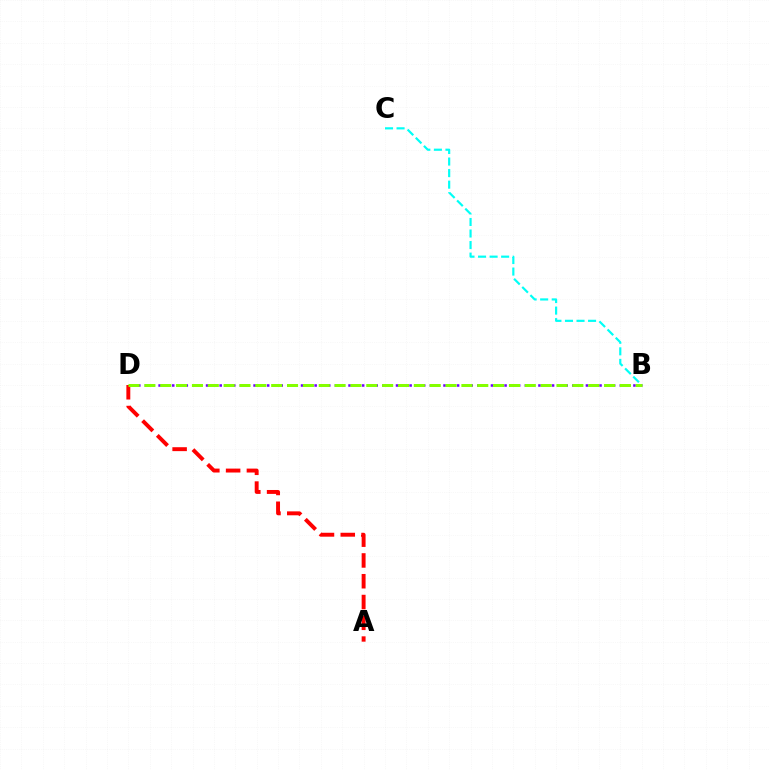{('B', 'D'): [{'color': '#7200ff', 'line_style': 'dotted', 'thickness': 1.84}, {'color': '#84ff00', 'line_style': 'dashed', 'thickness': 2.15}], ('A', 'D'): [{'color': '#ff0000', 'line_style': 'dashed', 'thickness': 2.82}], ('B', 'C'): [{'color': '#00fff6', 'line_style': 'dashed', 'thickness': 1.57}]}